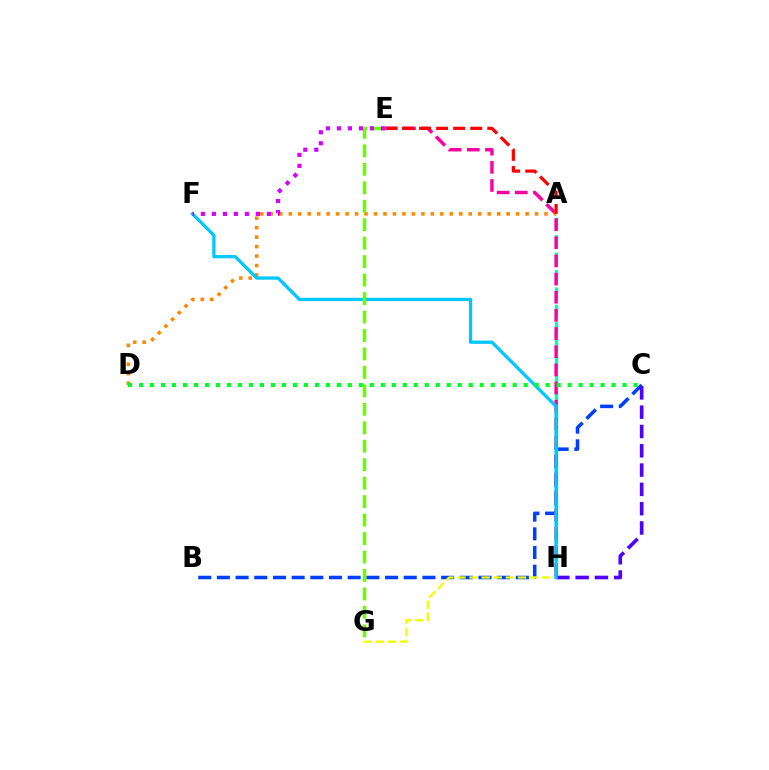{('B', 'C'): [{'color': '#003fff', 'line_style': 'dashed', 'thickness': 2.54}], ('A', 'H'): [{'color': '#00ffaf', 'line_style': 'dashed', 'thickness': 2.37}], ('E', 'H'): [{'color': '#ff00a0', 'line_style': 'dashed', 'thickness': 2.47}], ('G', 'H'): [{'color': '#eeff00', 'line_style': 'dashed', 'thickness': 1.64}], ('C', 'H'): [{'color': '#4f00ff', 'line_style': 'dashed', 'thickness': 2.62}], ('A', 'D'): [{'color': '#ff8800', 'line_style': 'dotted', 'thickness': 2.57}], ('A', 'E'): [{'color': '#ff0000', 'line_style': 'dashed', 'thickness': 2.32}], ('F', 'H'): [{'color': '#00c7ff', 'line_style': 'solid', 'thickness': 2.36}], ('C', 'D'): [{'color': '#00ff27', 'line_style': 'dotted', 'thickness': 2.99}], ('E', 'G'): [{'color': '#66ff00', 'line_style': 'dashed', 'thickness': 2.51}], ('E', 'F'): [{'color': '#d600ff', 'line_style': 'dotted', 'thickness': 2.99}]}